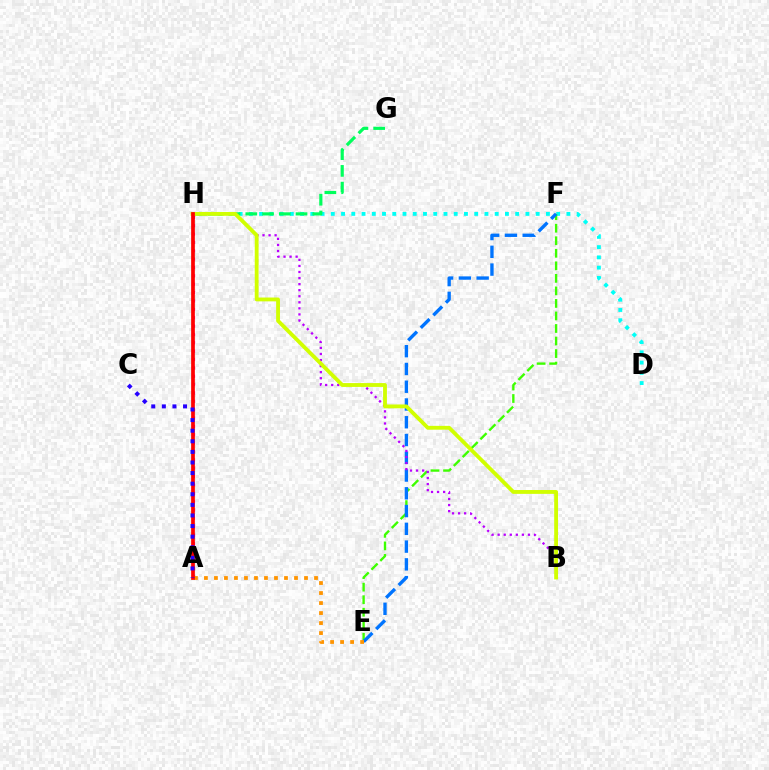{('D', 'H'): [{'color': '#00fff6', 'line_style': 'dotted', 'thickness': 2.78}], ('E', 'F'): [{'color': '#3dff00', 'line_style': 'dashed', 'thickness': 1.7}, {'color': '#0074ff', 'line_style': 'dashed', 'thickness': 2.41}], ('G', 'H'): [{'color': '#00ff5c', 'line_style': 'dashed', 'thickness': 2.27}], ('A', 'H'): [{'color': '#ff00ac', 'line_style': 'dotted', 'thickness': 2.27}, {'color': '#ff0000', 'line_style': 'solid', 'thickness': 2.67}], ('A', 'E'): [{'color': '#ff9400', 'line_style': 'dotted', 'thickness': 2.72}], ('B', 'H'): [{'color': '#b900ff', 'line_style': 'dotted', 'thickness': 1.65}, {'color': '#d1ff00', 'line_style': 'solid', 'thickness': 2.76}], ('A', 'C'): [{'color': '#2500ff', 'line_style': 'dotted', 'thickness': 2.88}]}